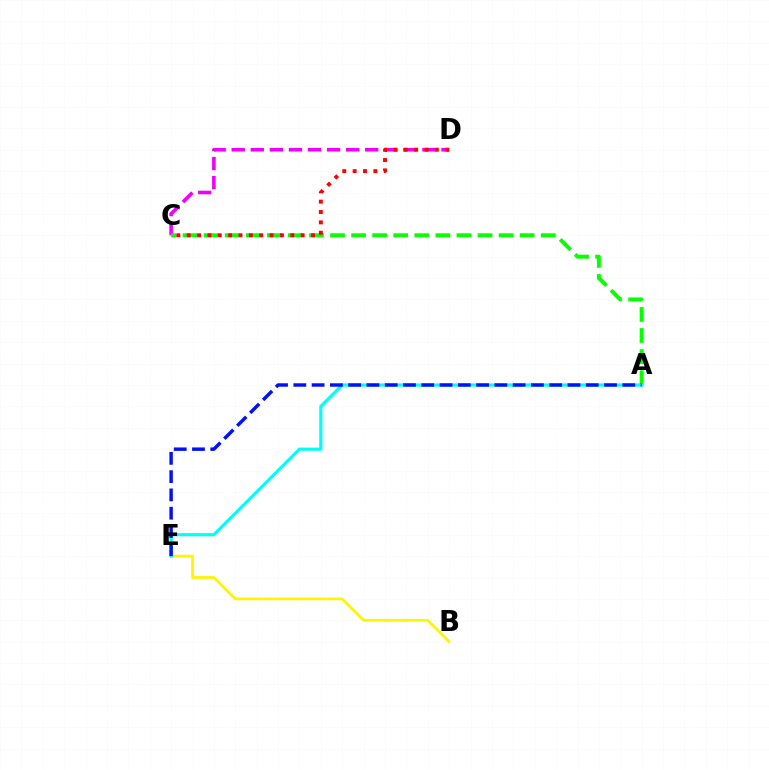{('B', 'E'): [{'color': '#fcf500', 'line_style': 'solid', 'thickness': 1.95}], ('C', 'D'): [{'color': '#ee00ff', 'line_style': 'dashed', 'thickness': 2.59}, {'color': '#ff0000', 'line_style': 'dotted', 'thickness': 2.82}], ('A', 'C'): [{'color': '#08ff00', 'line_style': 'dashed', 'thickness': 2.86}], ('A', 'E'): [{'color': '#00fff6', 'line_style': 'solid', 'thickness': 2.27}, {'color': '#0010ff', 'line_style': 'dashed', 'thickness': 2.48}]}